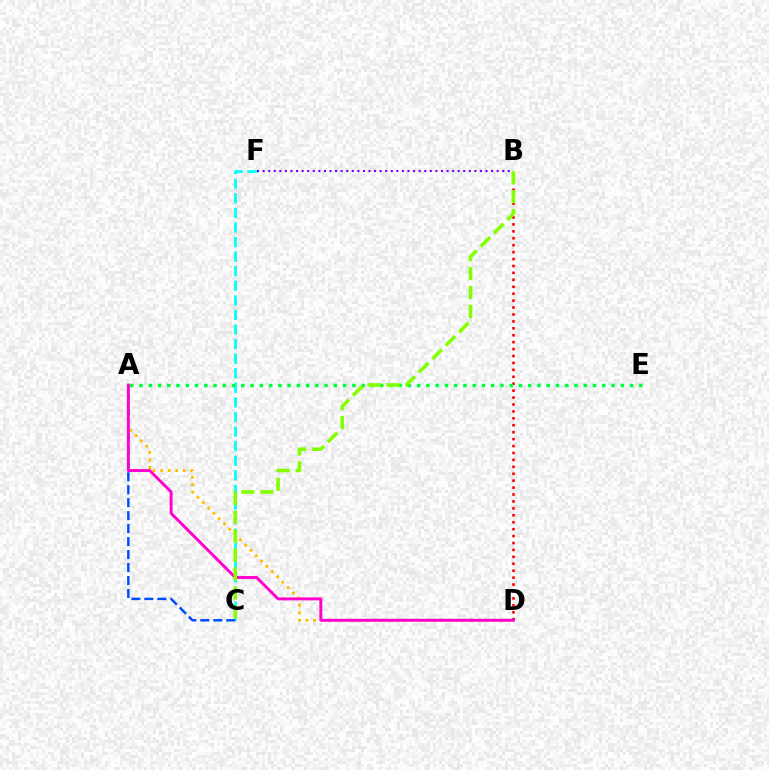{('B', 'D'): [{'color': '#ff0000', 'line_style': 'dotted', 'thickness': 1.88}], ('C', 'F'): [{'color': '#00fff6', 'line_style': 'dashed', 'thickness': 1.98}], ('A', 'C'): [{'color': '#004bff', 'line_style': 'dashed', 'thickness': 1.76}], ('A', 'D'): [{'color': '#ffbd00', 'line_style': 'dotted', 'thickness': 2.04}, {'color': '#ff00cf', 'line_style': 'solid', 'thickness': 2.1}], ('B', 'F'): [{'color': '#7200ff', 'line_style': 'dotted', 'thickness': 1.51}], ('A', 'E'): [{'color': '#00ff39', 'line_style': 'dotted', 'thickness': 2.51}], ('B', 'C'): [{'color': '#84ff00', 'line_style': 'dashed', 'thickness': 2.57}]}